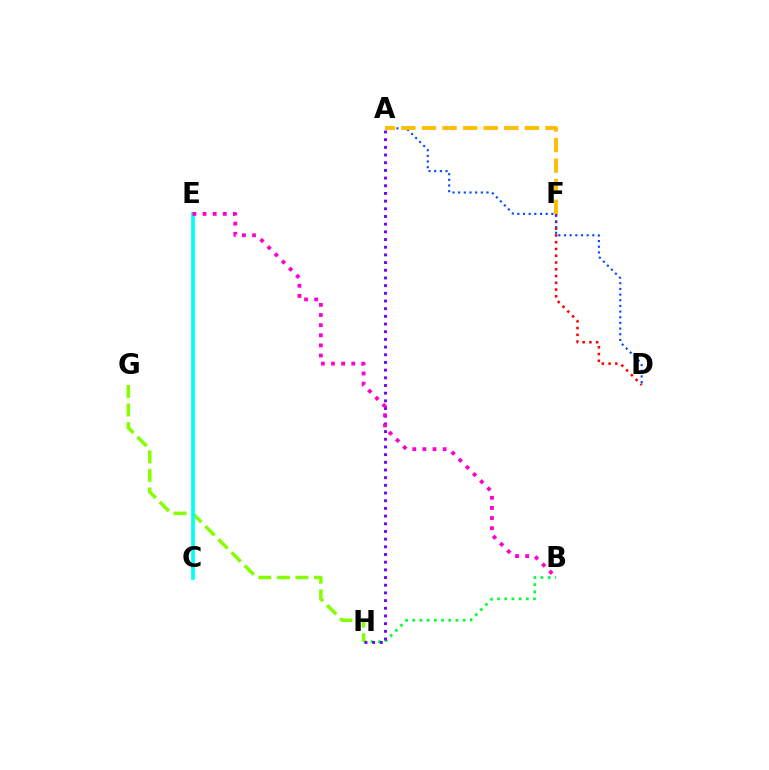{('B', 'H'): [{'color': '#00ff39', 'line_style': 'dotted', 'thickness': 1.96}], ('G', 'H'): [{'color': '#84ff00', 'line_style': 'dashed', 'thickness': 2.52}], ('A', 'H'): [{'color': '#7200ff', 'line_style': 'dotted', 'thickness': 2.09}], ('C', 'E'): [{'color': '#00fff6', 'line_style': 'solid', 'thickness': 2.66}], ('D', 'F'): [{'color': '#ff0000', 'line_style': 'dotted', 'thickness': 1.84}], ('A', 'D'): [{'color': '#004bff', 'line_style': 'dotted', 'thickness': 1.54}], ('A', 'F'): [{'color': '#ffbd00', 'line_style': 'dashed', 'thickness': 2.8}], ('B', 'E'): [{'color': '#ff00cf', 'line_style': 'dotted', 'thickness': 2.75}]}